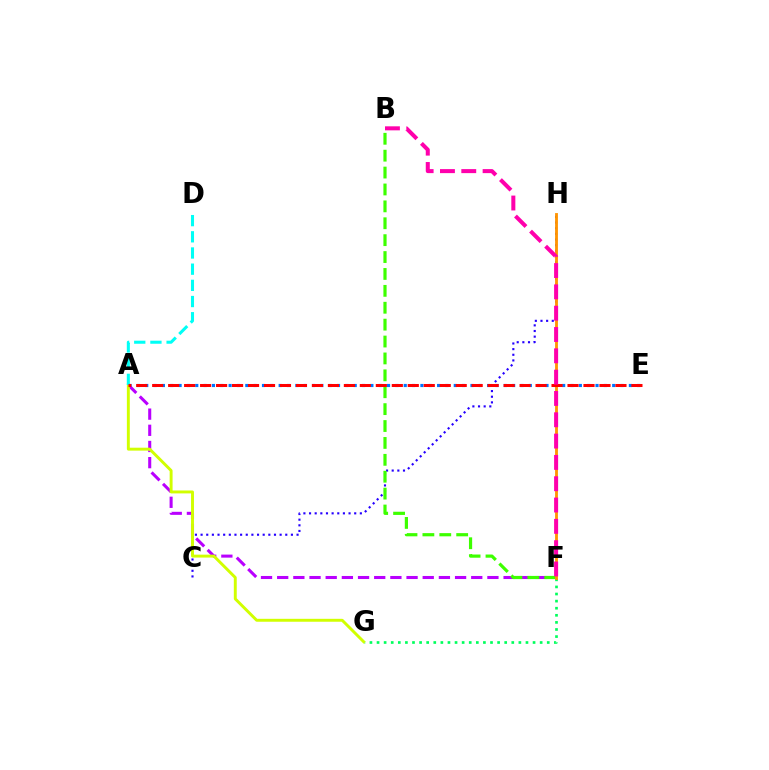{('F', 'G'): [{'color': '#00ff5c', 'line_style': 'dotted', 'thickness': 1.93}], ('A', 'E'): [{'color': '#0074ff', 'line_style': 'dotted', 'thickness': 2.27}, {'color': '#ff0000', 'line_style': 'dashed', 'thickness': 2.17}], ('A', 'F'): [{'color': '#b900ff', 'line_style': 'dashed', 'thickness': 2.2}], ('C', 'H'): [{'color': '#2500ff', 'line_style': 'dotted', 'thickness': 1.53}], ('A', 'G'): [{'color': '#d1ff00', 'line_style': 'solid', 'thickness': 2.11}], ('A', 'D'): [{'color': '#00fff6', 'line_style': 'dashed', 'thickness': 2.2}], ('B', 'F'): [{'color': '#3dff00', 'line_style': 'dashed', 'thickness': 2.3}, {'color': '#ff00ac', 'line_style': 'dashed', 'thickness': 2.9}], ('F', 'H'): [{'color': '#ff9400', 'line_style': 'solid', 'thickness': 2.04}]}